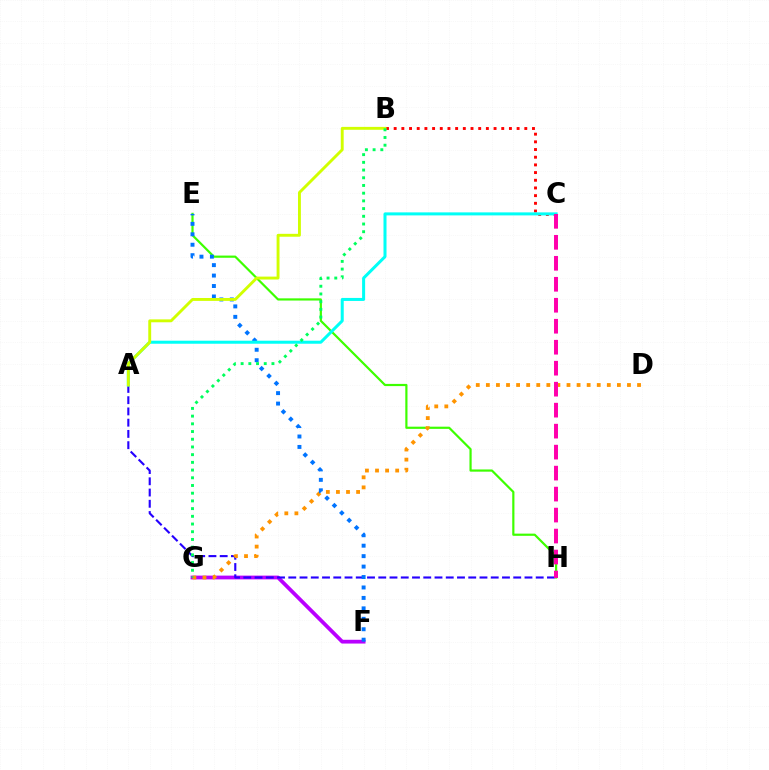{('E', 'H'): [{'color': '#3dff00', 'line_style': 'solid', 'thickness': 1.58}], ('F', 'G'): [{'color': '#b900ff', 'line_style': 'solid', 'thickness': 2.71}], ('A', 'H'): [{'color': '#2500ff', 'line_style': 'dashed', 'thickness': 1.53}], ('B', 'C'): [{'color': '#ff0000', 'line_style': 'dotted', 'thickness': 2.09}], ('D', 'G'): [{'color': '#ff9400', 'line_style': 'dotted', 'thickness': 2.74}], ('E', 'F'): [{'color': '#0074ff', 'line_style': 'dotted', 'thickness': 2.84}], ('A', 'C'): [{'color': '#00fff6', 'line_style': 'solid', 'thickness': 2.18}], ('C', 'H'): [{'color': '#ff00ac', 'line_style': 'dashed', 'thickness': 2.85}], ('A', 'B'): [{'color': '#d1ff00', 'line_style': 'solid', 'thickness': 2.09}], ('B', 'G'): [{'color': '#00ff5c', 'line_style': 'dotted', 'thickness': 2.09}]}